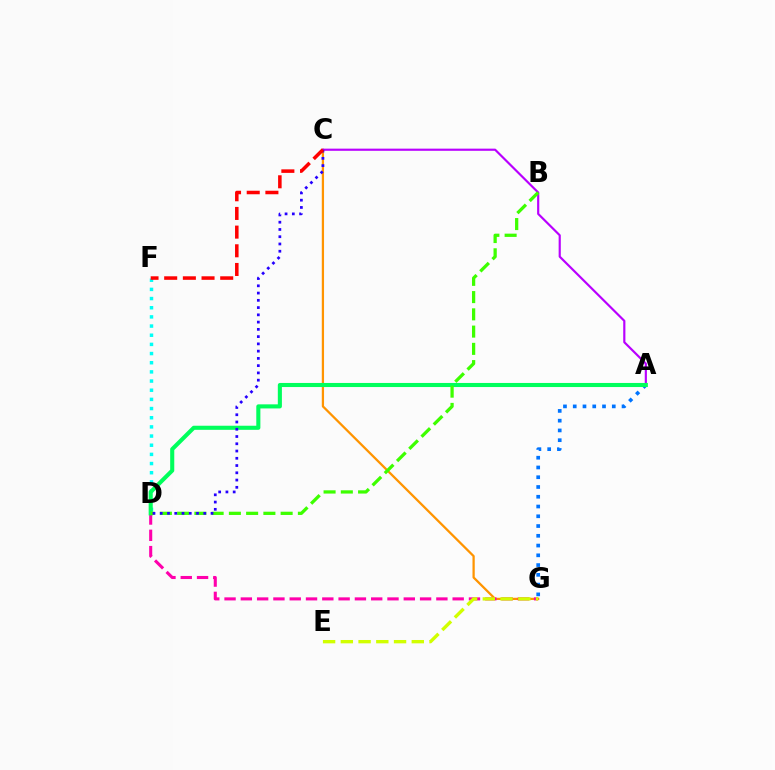{('D', 'F'): [{'color': '#00fff6', 'line_style': 'dotted', 'thickness': 2.49}], ('C', 'G'): [{'color': '#ff9400', 'line_style': 'solid', 'thickness': 1.62}], ('D', 'G'): [{'color': '#ff00ac', 'line_style': 'dashed', 'thickness': 2.21}], ('A', 'C'): [{'color': '#b900ff', 'line_style': 'solid', 'thickness': 1.56}], ('A', 'G'): [{'color': '#0074ff', 'line_style': 'dotted', 'thickness': 2.65}], ('A', 'D'): [{'color': '#00ff5c', 'line_style': 'solid', 'thickness': 2.94}], ('B', 'D'): [{'color': '#3dff00', 'line_style': 'dashed', 'thickness': 2.34}], ('C', 'D'): [{'color': '#2500ff', 'line_style': 'dotted', 'thickness': 1.97}], ('C', 'F'): [{'color': '#ff0000', 'line_style': 'dashed', 'thickness': 2.54}], ('E', 'G'): [{'color': '#d1ff00', 'line_style': 'dashed', 'thickness': 2.41}]}